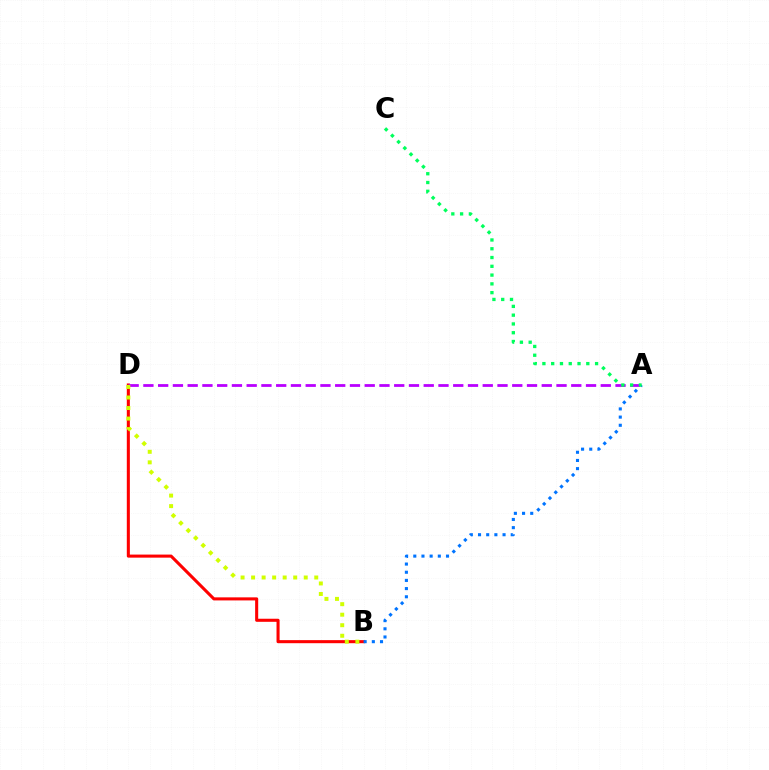{('B', 'D'): [{'color': '#ff0000', 'line_style': 'solid', 'thickness': 2.21}, {'color': '#d1ff00', 'line_style': 'dotted', 'thickness': 2.86}], ('A', 'B'): [{'color': '#0074ff', 'line_style': 'dotted', 'thickness': 2.22}], ('A', 'D'): [{'color': '#b900ff', 'line_style': 'dashed', 'thickness': 2.0}], ('A', 'C'): [{'color': '#00ff5c', 'line_style': 'dotted', 'thickness': 2.39}]}